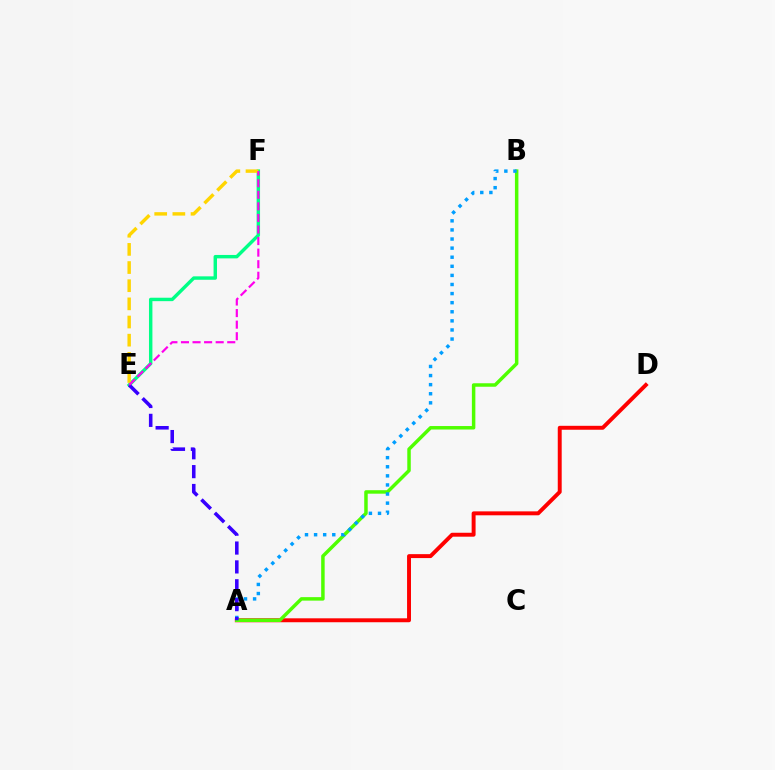{('A', 'D'): [{'color': '#ff0000', 'line_style': 'solid', 'thickness': 2.83}], ('A', 'B'): [{'color': '#4fff00', 'line_style': 'solid', 'thickness': 2.51}, {'color': '#009eff', 'line_style': 'dotted', 'thickness': 2.47}], ('E', 'F'): [{'color': '#00ff86', 'line_style': 'solid', 'thickness': 2.47}, {'color': '#ffd500', 'line_style': 'dashed', 'thickness': 2.47}, {'color': '#ff00ed', 'line_style': 'dashed', 'thickness': 1.57}], ('A', 'E'): [{'color': '#3700ff', 'line_style': 'dashed', 'thickness': 2.56}]}